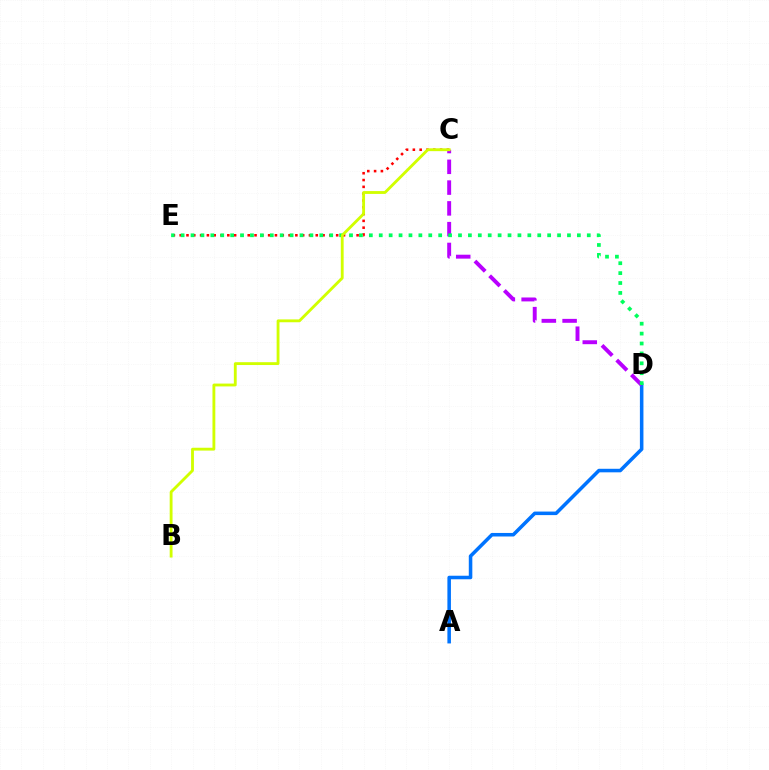{('C', 'E'): [{'color': '#ff0000', 'line_style': 'dotted', 'thickness': 1.85}], ('A', 'D'): [{'color': '#0074ff', 'line_style': 'solid', 'thickness': 2.55}], ('C', 'D'): [{'color': '#b900ff', 'line_style': 'dashed', 'thickness': 2.82}], ('D', 'E'): [{'color': '#00ff5c', 'line_style': 'dotted', 'thickness': 2.69}], ('B', 'C'): [{'color': '#d1ff00', 'line_style': 'solid', 'thickness': 2.05}]}